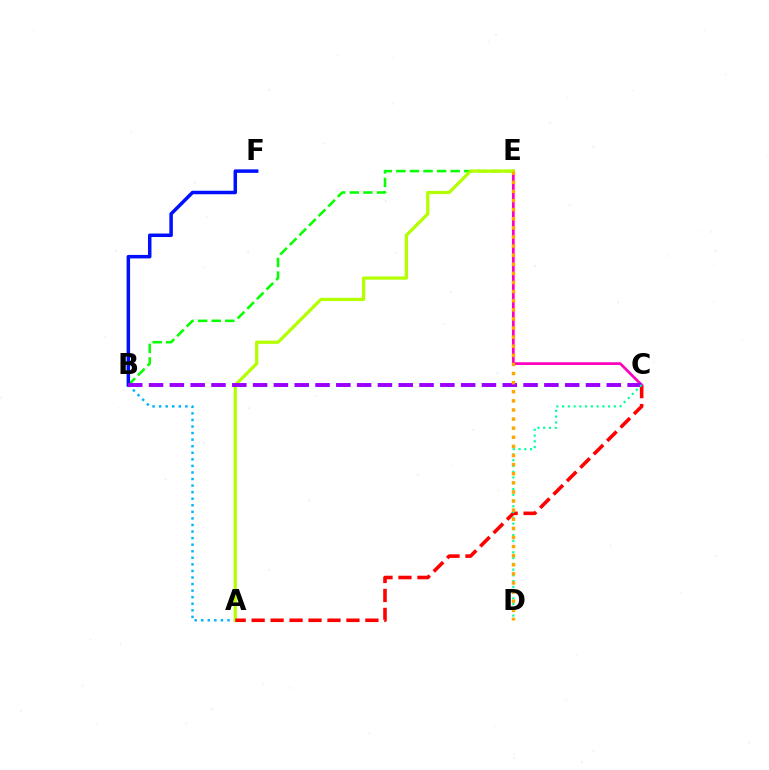{('C', 'E'): [{'color': '#ff00bd', 'line_style': 'solid', 'thickness': 1.95}], ('B', 'E'): [{'color': '#08ff00', 'line_style': 'dashed', 'thickness': 1.85}], ('A', 'B'): [{'color': '#00b5ff', 'line_style': 'dotted', 'thickness': 1.78}], ('A', 'E'): [{'color': '#b3ff00', 'line_style': 'solid', 'thickness': 2.33}], ('B', 'F'): [{'color': '#0010ff', 'line_style': 'solid', 'thickness': 2.52}], ('A', 'C'): [{'color': '#ff0000', 'line_style': 'dashed', 'thickness': 2.58}], ('B', 'C'): [{'color': '#9b00ff', 'line_style': 'dashed', 'thickness': 2.83}], ('C', 'D'): [{'color': '#00ff9d', 'line_style': 'dotted', 'thickness': 1.56}], ('D', 'E'): [{'color': '#ffa500', 'line_style': 'dotted', 'thickness': 2.47}]}